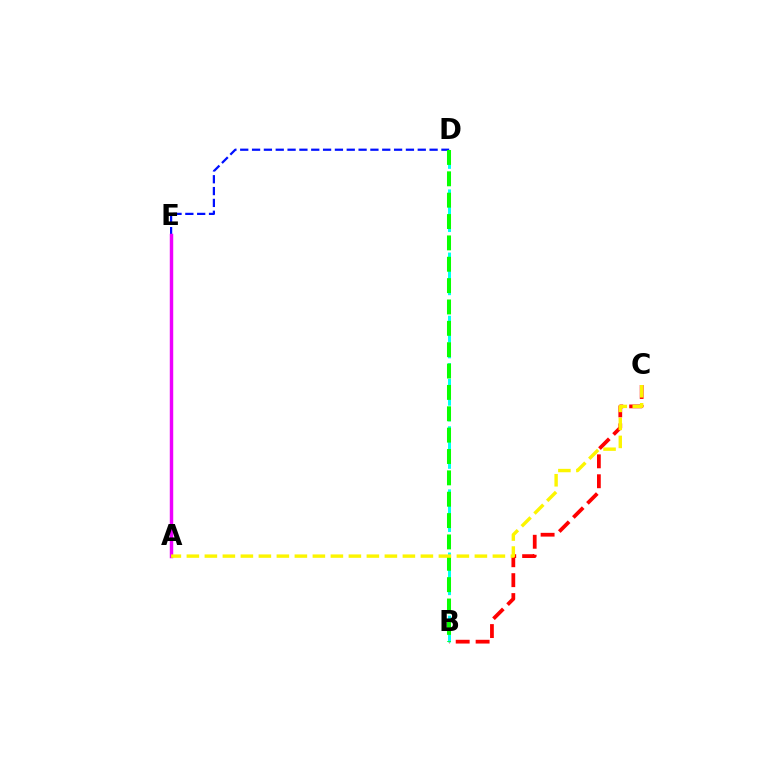{('D', 'E'): [{'color': '#0010ff', 'line_style': 'dashed', 'thickness': 1.61}], ('B', 'C'): [{'color': '#ff0000', 'line_style': 'dashed', 'thickness': 2.71}], ('A', 'E'): [{'color': '#ee00ff', 'line_style': 'solid', 'thickness': 2.48}], ('B', 'D'): [{'color': '#00fff6', 'line_style': 'dashed', 'thickness': 2.14}, {'color': '#08ff00', 'line_style': 'dashed', 'thickness': 2.9}], ('A', 'C'): [{'color': '#fcf500', 'line_style': 'dashed', 'thickness': 2.45}]}